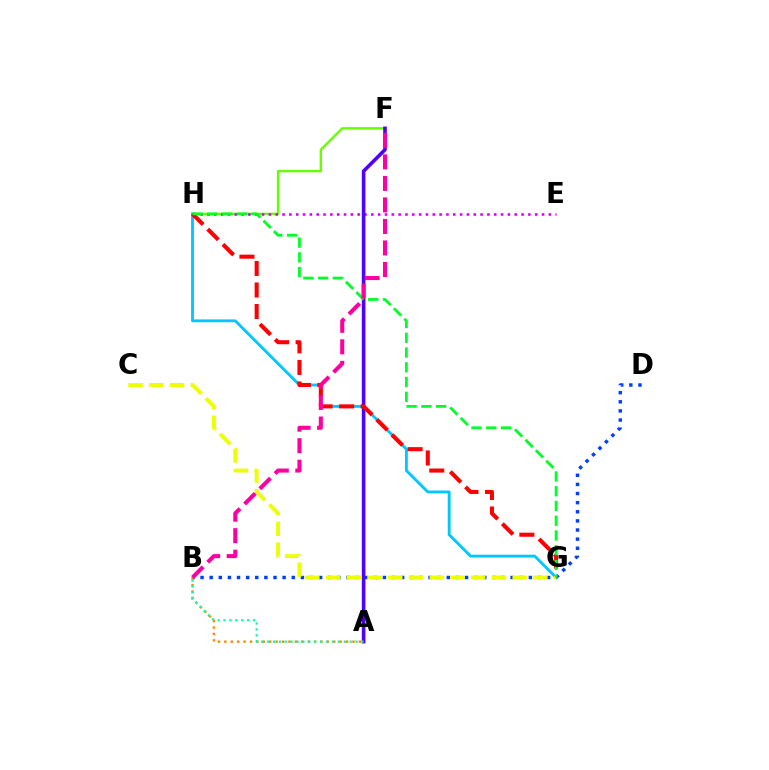{('B', 'D'): [{'color': '#003fff', 'line_style': 'dotted', 'thickness': 2.48}], ('F', 'H'): [{'color': '#66ff00', 'line_style': 'solid', 'thickness': 1.73}], ('E', 'H'): [{'color': '#d600ff', 'line_style': 'dotted', 'thickness': 1.86}], ('A', 'B'): [{'color': '#ff8800', 'line_style': 'dotted', 'thickness': 1.74}, {'color': '#00ffaf', 'line_style': 'dotted', 'thickness': 1.6}], ('A', 'F'): [{'color': '#4f00ff', 'line_style': 'solid', 'thickness': 2.6}], ('G', 'H'): [{'color': '#00c7ff', 'line_style': 'solid', 'thickness': 2.06}, {'color': '#ff0000', 'line_style': 'dashed', 'thickness': 2.93}, {'color': '#00ff27', 'line_style': 'dashed', 'thickness': 2.0}], ('C', 'G'): [{'color': '#eeff00', 'line_style': 'dashed', 'thickness': 2.82}], ('B', 'F'): [{'color': '#ff00a0', 'line_style': 'dashed', 'thickness': 2.92}]}